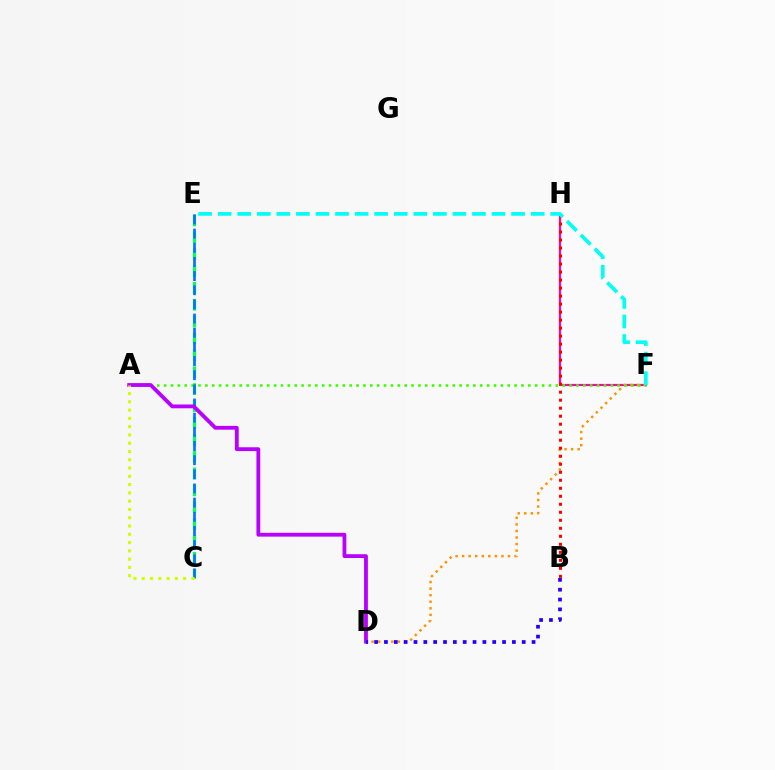{('C', 'E'): [{'color': '#00ff5c', 'line_style': 'dashed', 'thickness': 2.29}, {'color': '#0074ff', 'line_style': 'dashed', 'thickness': 1.92}], ('F', 'H'): [{'color': '#ff00ac', 'line_style': 'solid', 'thickness': 1.57}], ('D', 'F'): [{'color': '#ff9400', 'line_style': 'dotted', 'thickness': 1.78}], ('A', 'F'): [{'color': '#3dff00', 'line_style': 'dotted', 'thickness': 1.87}], ('B', 'H'): [{'color': '#ff0000', 'line_style': 'dotted', 'thickness': 2.18}], ('A', 'D'): [{'color': '#b900ff', 'line_style': 'solid', 'thickness': 2.74}], ('B', 'D'): [{'color': '#2500ff', 'line_style': 'dotted', 'thickness': 2.67}], ('E', 'F'): [{'color': '#00fff6', 'line_style': 'dashed', 'thickness': 2.66}], ('A', 'C'): [{'color': '#d1ff00', 'line_style': 'dotted', 'thickness': 2.25}]}